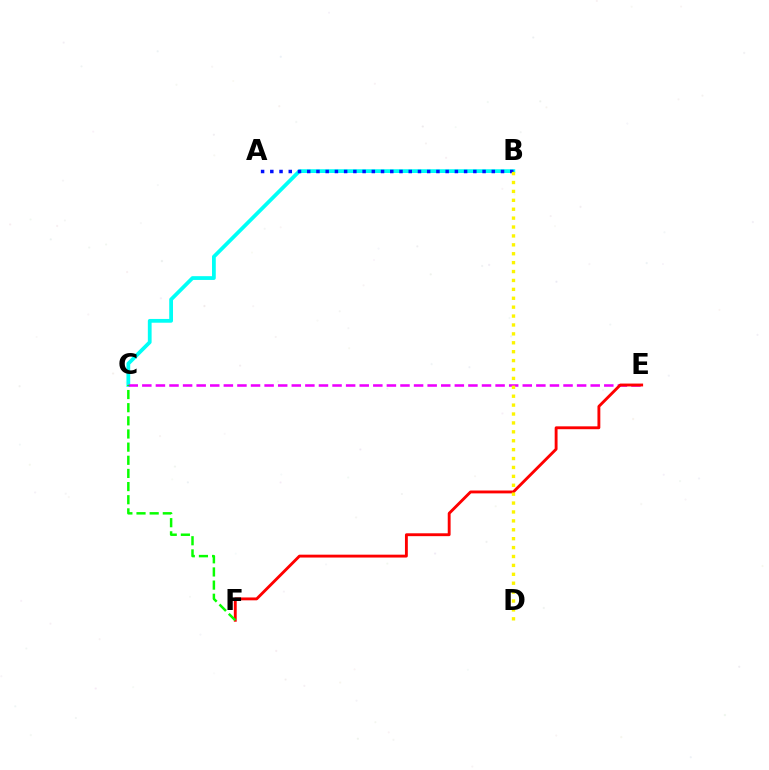{('B', 'C'): [{'color': '#00fff6', 'line_style': 'solid', 'thickness': 2.72}], ('A', 'B'): [{'color': '#0010ff', 'line_style': 'dotted', 'thickness': 2.51}], ('C', 'E'): [{'color': '#ee00ff', 'line_style': 'dashed', 'thickness': 1.85}], ('E', 'F'): [{'color': '#ff0000', 'line_style': 'solid', 'thickness': 2.06}], ('C', 'F'): [{'color': '#08ff00', 'line_style': 'dashed', 'thickness': 1.79}], ('B', 'D'): [{'color': '#fcf500', 'line_style': 'dotted', 'thickness': 2.42}]}